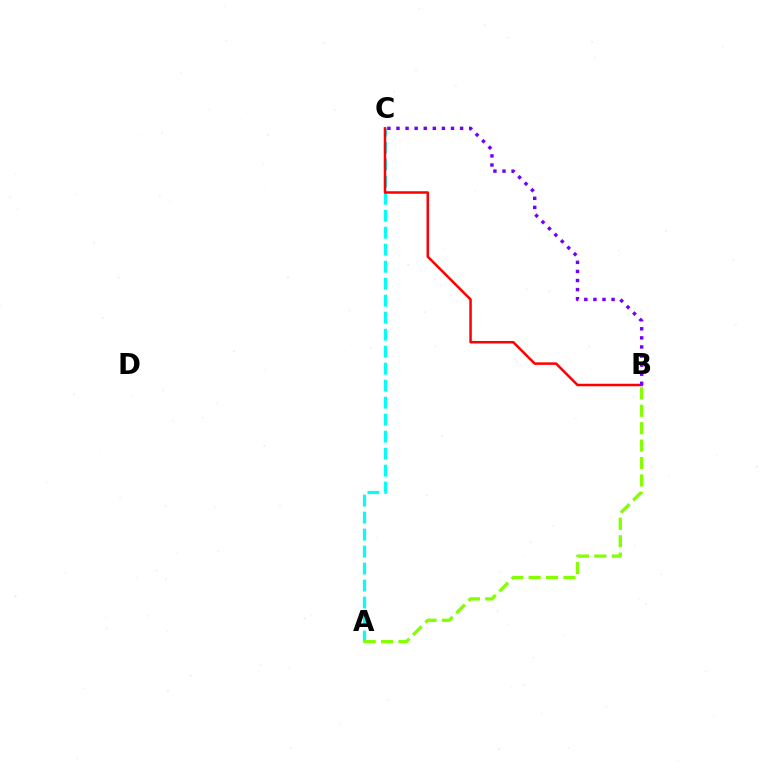{('A', 'C'): [{'color': '#00fff6', 'line_style': 'dashed', 'thickness': 2.31}], ('B', 'C'): [{'color': '#ff0000', 'line_style': 'solid', 'thickness': 1.81}, {'color': '#7200ff', 'line_style': 'dotted', 'thickness': 2.47}], ('A', 'B'): [{'color': '#84ff00', 'line_style': 'dashed', 'thickness': 2.37}]}